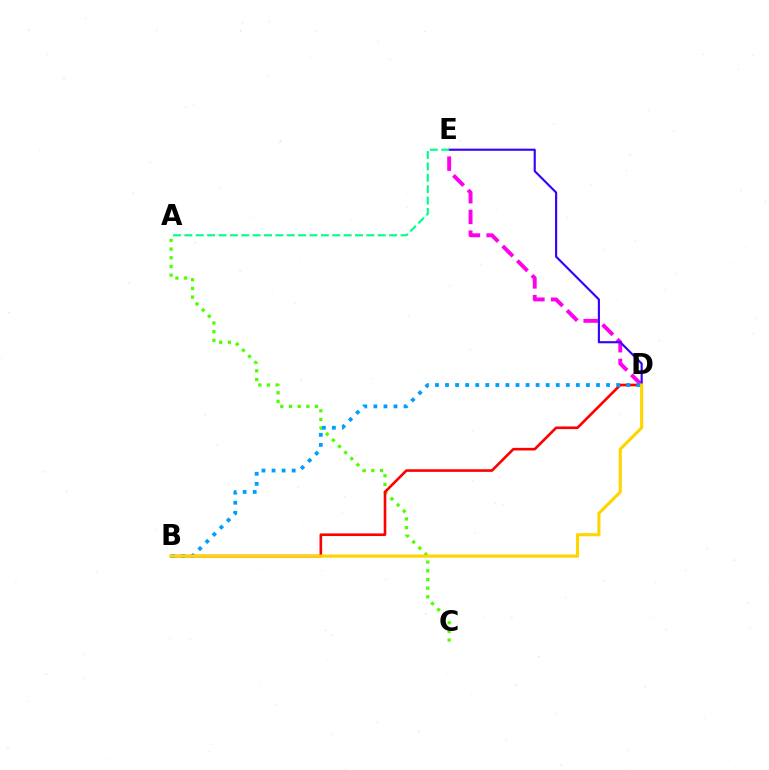{('D', 'E'): [{'color': '#ff00ed', 'line_style': 'dashed', 'thickness': 2.81}, {'color': '#3700ff', 'line_style': 'solid', 'thickness': 1.54}], ('A', 'C'): [{'color': '#4fff00', 'line_style': 'dotted', 'thickness': 2.36}], ('B', 'D'): [{'color': '#ff0000', 'line_style': 'solid', 'thickness': 1.89}, {'color': '#009eff', 'line_style': 'dotted', 'thickness': 2.73}, {'color': '#ffd500', 'line_style': 'solid', 'thickness': 2.24}], ('A', 'E'): [{'color': '#00ff86', 'line_style': 'dashed', 'thickness': 1.55}]}